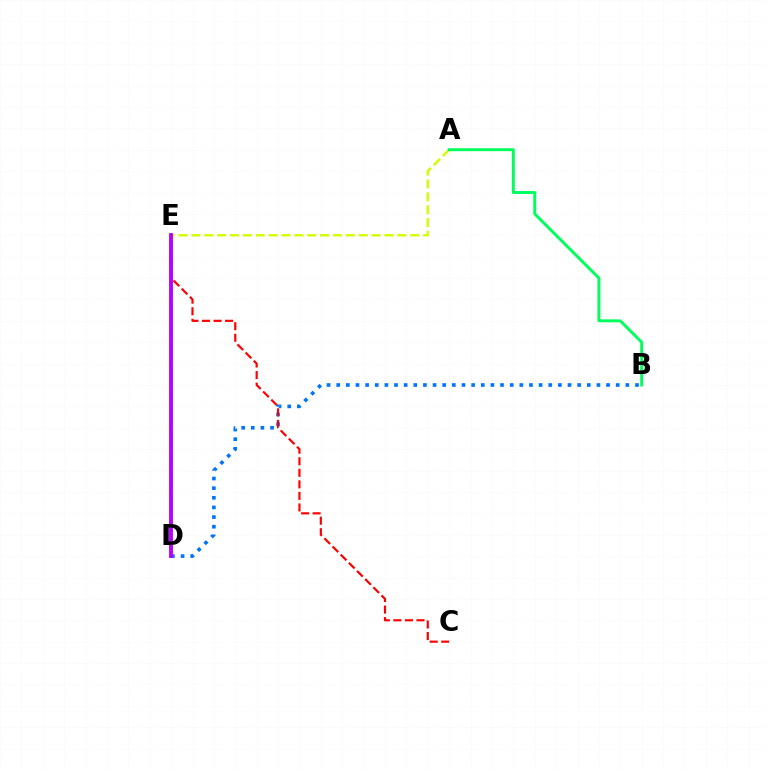{('B', 'D'): [{'color': '#0074ff', 'line_style': 'dotted', 'thickness': 2.62}], ('A', 'E'): [{'color': '#d1ff00', 'line_style': 'dashed', 'thickness': 1.75}], ('C', 'E'): [{'color': '#ff0000', 'line_style': 'dashed', 'thickness': 1.57}], ('A', 'B'): [{'color': '#00ff5c', 'line_style': 'solid', 'thickness': 2.11}], ('D', 'E'): [{'color': '#b900ff', 'line_style': 'solid', 'thickness': 2.79}]}